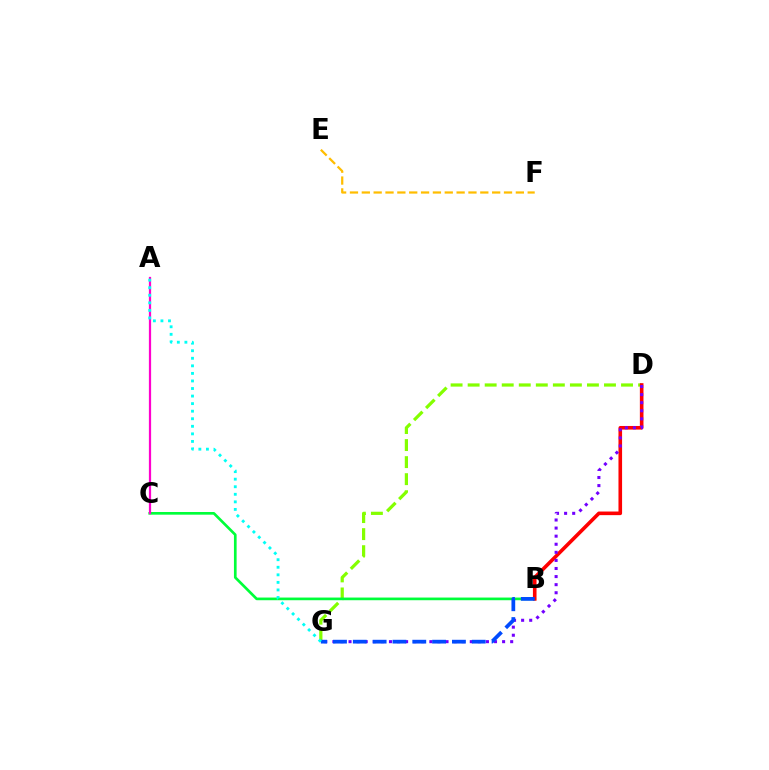{('D', 'G'): [{'color': '#84ff00', 'line_style': 'dashed', 'thickness': 2.32}, {'color': '#7200ff', 'line_style': 'dotted', 'thickness': 2.2}], ('B', 'C'): [{'color': '#00ff39', 'line_style': 'solid', 'thickness': 1.93}], ('B', 'D'): [{'color': '#ff0000', 'line_style': 'solid', 'thickness': 2.6}], ('E', 'F'): [{'color': '#ffbd00', 'line_style': 'dashed', 'thickness': 1.61}], ('A', 'C'): [{'color': '#ff00cf', 'line_style': 'solid', 'thickness': 1.61}], ('B', 'G'): [{'color': '#004bff', 'line_style': 'dashed', 'thickness': 2.69}], ('A', 'G'): [{'color': '#00fff6', 'line_style': 'dotted', 'thickness': 2.05}]}